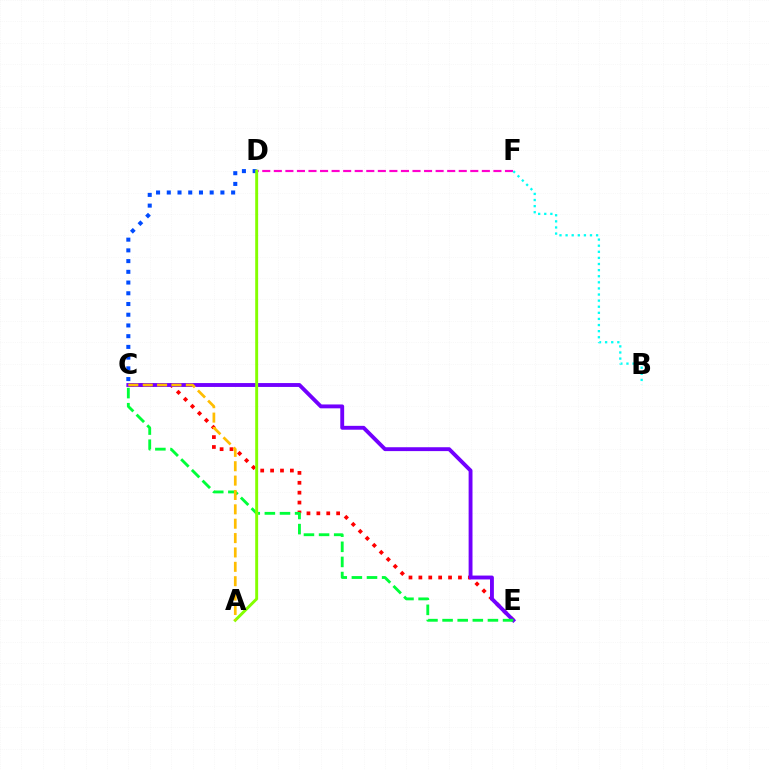{('C', 'D'): [{'color': '#004bff', 'line_style': 'dotted', 'thickness': 2.91}], ('C', 'E'): [{'color': '#ff0000', 'line_style': 'dotted', 'thickness': 2.69}, {'color': '#7200ff', 'line_style': 'solid', 'thickness': 2.79}, {'color': '#00ff39', 'line_style': 'dashed', 'thickness': 2.05}], ('D', 'F'): [{'color': '#ff00cf', 'line_style': 'dashed', 'thickness': 1.57}], ('A', 'D'): [{'color': '#84ff00', 'line_style': 'solid', 'thickness': 2.1}], ('A', 'C'): [{'color': '#ffbd00', 'line_style': 'dashed', 'thickness': 1.95}], ('B', 'F'): [{'color': '#00fff6', 'line_style': 'dotted', 'thickness': 1.66}]}